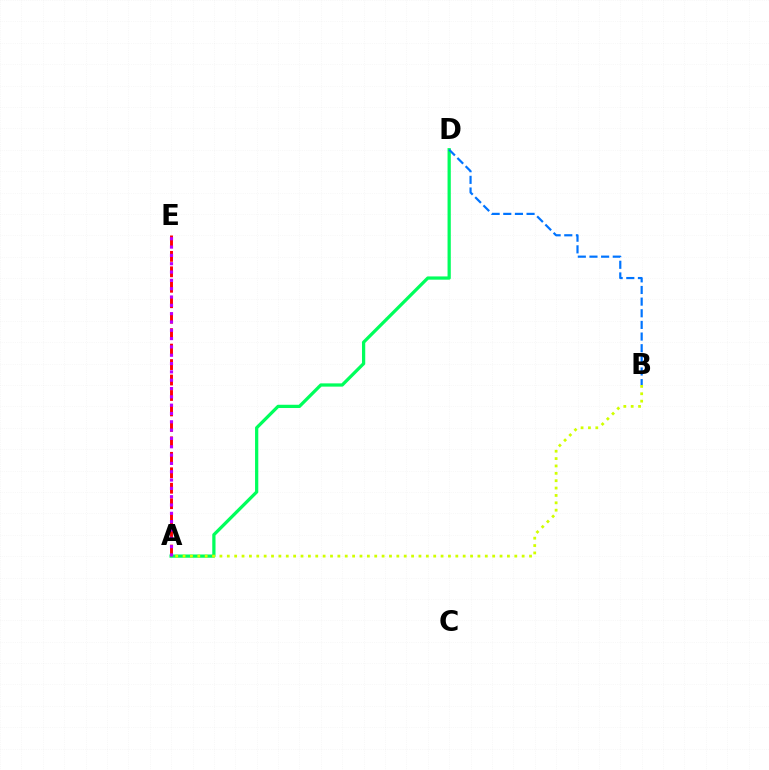{('A', 'D'): [{'color': '#00ff5c', 'line_style': 'solid', 'thickness': 2.34}], ('A', 'B'): [{'color': '#d1ff00', 'line_style': 'dotted', 'thickness': 2.0}], ('B', 'D'): [{'color': '#0074ff', 'line_style': 'dashed', 'thickness': 1.58}], ('A', 'E'): [{'color': '#ff0000', 'line_style': 'dashed', 'thickness': 2.1}, {'color': '#b900ff', 'line_style': 'dotted', 'thickness': 2.26}]}